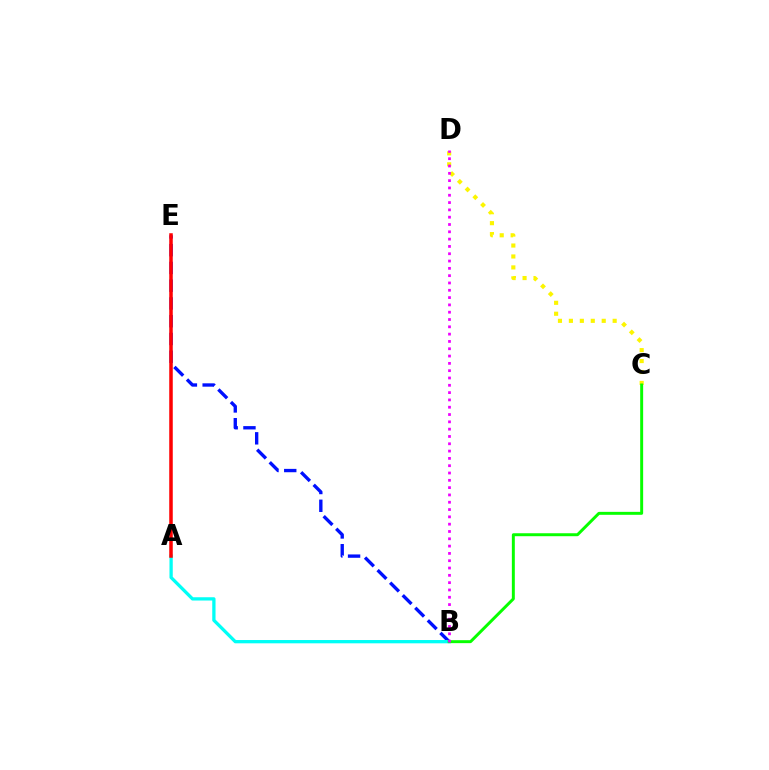{('C', 'D'): [{'color': '#fcf500', 'line_style': 'dotted', 'thickness': 2.97}], ('B', 'E'): [{'color': '#0010ff', 'line_style': 'dashed', 'thickness': 2.41}], ('A', 'B'): [{'color': '#00fff6', 'line_style': 'solid', 'thickness': 2.37}], ('A', 'E'): [{'color': '#ff0000', 'line_style': 'solid', 'thickness': 2.53}], ('B', 'C'): [{'color': '#08ff00', 'line_style': 'solid', 'thickness': 2.13}], ('B', 'D'): [{'color': '#ee00ff', 'line_style': 'dotted', 'thickness': 1.99}]}